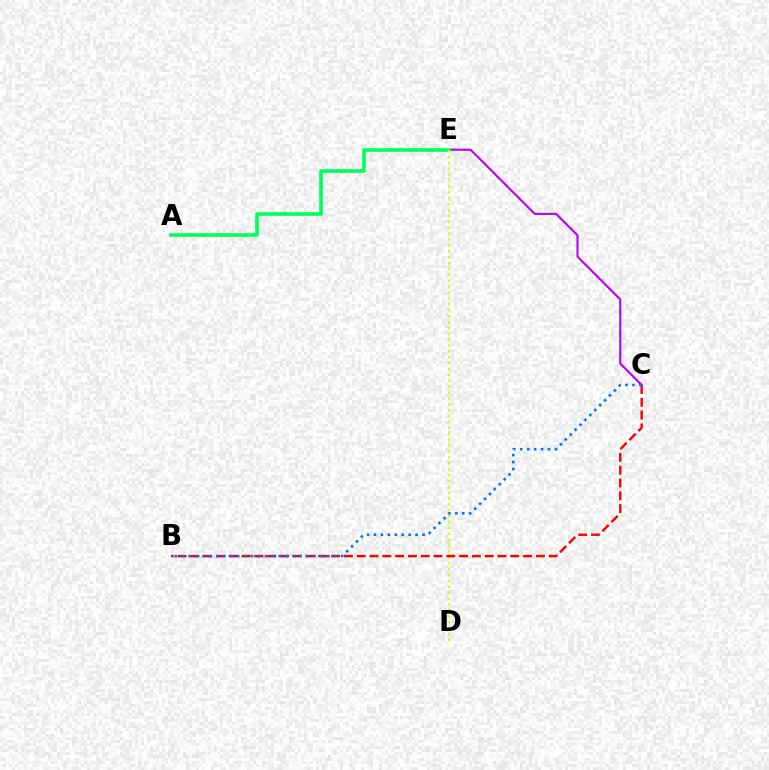{('C', 'E'): [{'color': '#b900ff', 'line_style': 'solid', 'thickness': 1.53}], ('A', 'E'): [{'color': '#00ff5c', 'line_style': 'solid', 'thickness': 2.6}], ('D', 'E'): [{'color': '#d1ff00', 'line_style': 'dotted', 'thickness': 1.6}], ('B', 'C'): [{'color': '#ff0000', 'line_style': 'dashed', 'thickness': 1.74}, {'color': '#0074ff', 'line_style': 'dotted', 'thickness': 1.88}]}